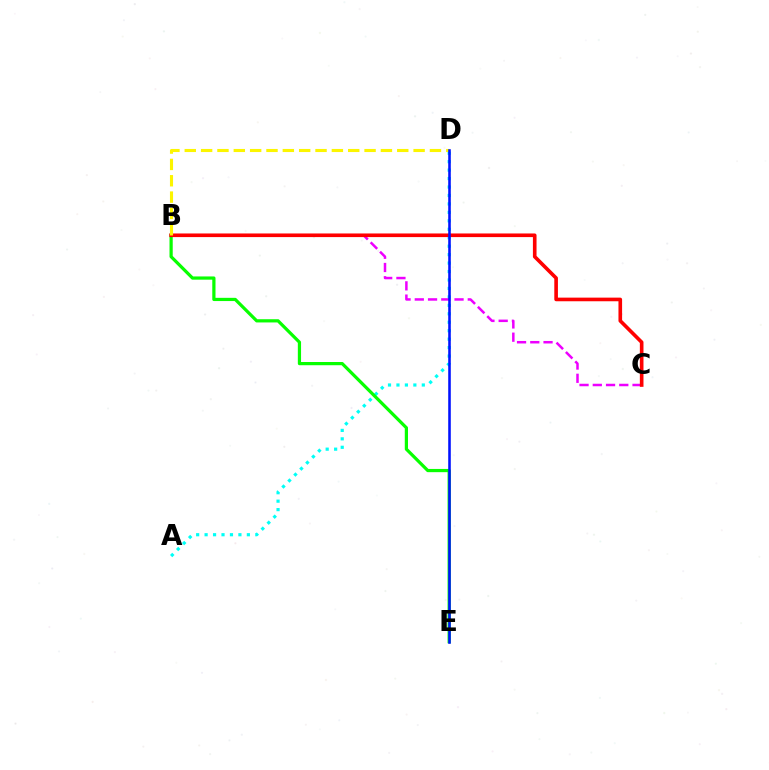{('A', 'D'): [{'color': '#00fff6', 'line_style': 'dotted', 'thickness': 2.3}], ('B', 'C'): [{'color': '#ee00ff', 'line_style': 'dashed', 'thickness': 1.8}, {'color': '#ff0000', 'line_style': 'solid', 'thickness': 2.61}], ('B', 'E'): [{'color': '#08ff00', 'line_style': 'solid', 'thickness': 2.32}], ('B', 'D'): [{'color': '#fcf500', 'line_style': 'dashed', 'thickness': 2.22}], ('D', 'E'): [{'color': '#0010ff', 'line_style': 'solid', 'thickness': 1.85}]}